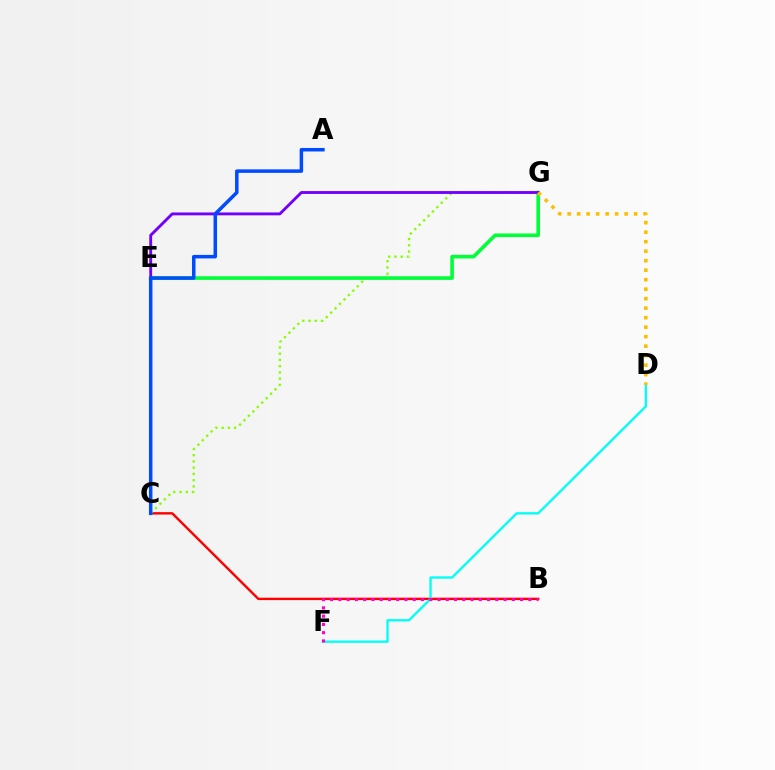{('B', 'C'): [{'color': '#ff0000', 'line_style': 'solid', 'thickness': 1.73}], ('C', 'G'): [{'color': '#84ff00', 'line_style': 'dotted', 'thickness': 1.7}], ('D', 'F'): [{'color': '#00fff6', 'line_style': 'solid', 'thickness': 1.67}], ('E', 'G'): [{'color': '#00ff39', 'line_style': 'solid', 'thickness': 2.6}, {'color': '#7200ff', 'line_style': 'solid', 'thickness': 2.06}], ('B', 'F'): [{'color': '#ff00cf', 'line_style': 'dotted', 'thickness': 2.24}], ('D', 'G'): [{'color': '#ffbd00', 'line_style': 'dotted', 'thickness': 2.58}], ('A', 'C'): [{'color': '#004bff', 'line_style': 'solid', 'thickness': 2.52}]}